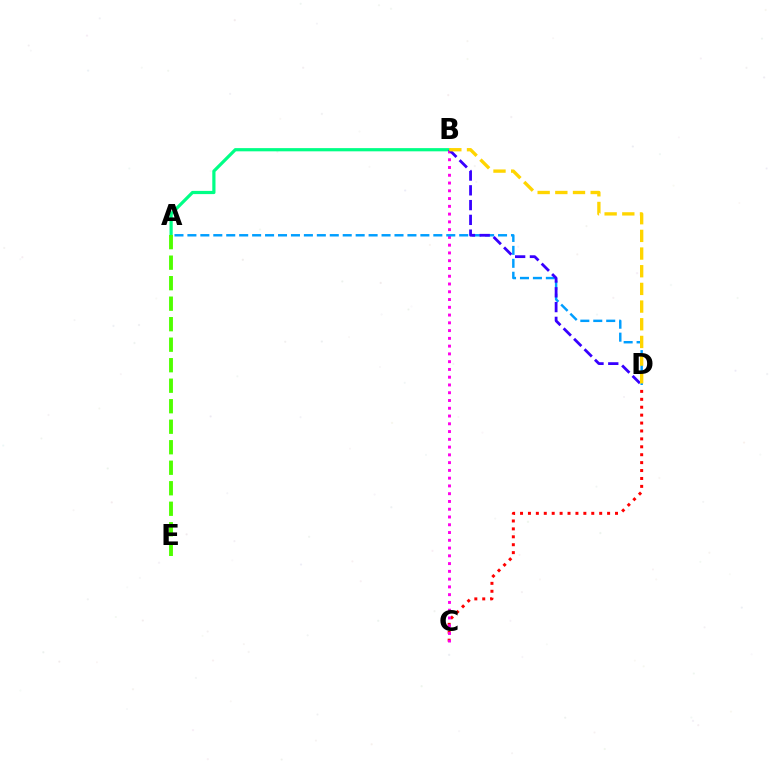{('C', 'D'): [{'color': '#ff0000', 'line_style': 'dotted', 'thickness': 2.15}], ('A', 'B'): [{'color': '#00ff86', 'line_style': 'solid', 'thickness': 2.31}], ('B', 'C'): [{'color': '#ff00ed', 'line_style': 'dotted', 'thickness': 2.11}], ('A', 'D'): [{'color': '#009eff', 'line_style': 'dashed', 'thickness': 1.76}], ('A', 'E'): [{'color': '#4fff00', 'line_style': 'dashed', 'thickness': 2.79}], ('B', 'D'): [{'color': '#3700ff', 'line_style': 'dashed', 'thickness': 2.01}, {'color': '#ffd500', 'line_style': 'dashed', 'thickness': 2.4}]}